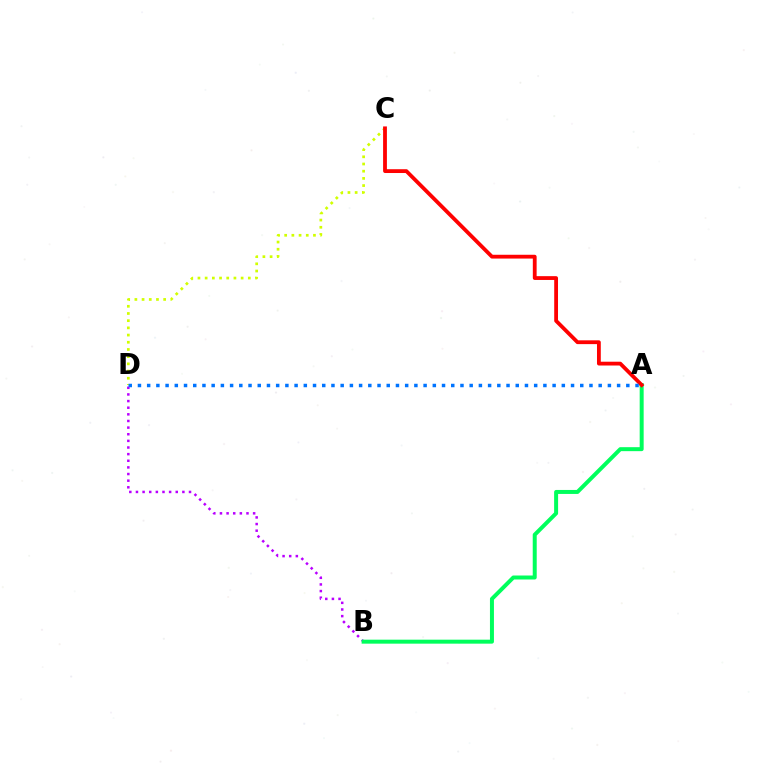{('B', 'D'): [{'color': '#b900ff', 'line_style': 'dotted', 'thickness': 1.8}], ('C', 'D'): [{'color': '#d1ff00', 'line_style': 'dotted', 'thickness': 1.95}], ('A', 'B'): [{'color': '#00ff5c', 'line_style': 'solid', 'thickness': 2.87}], ('A', 'C'): [{'color': '#ff0000', 'line_style': 'solid', 'thickness': 2.74}], ('A', 'D'): [{'color': '#0074ff', 'line_style': 'dotted', 'thickness': 2.5}]}